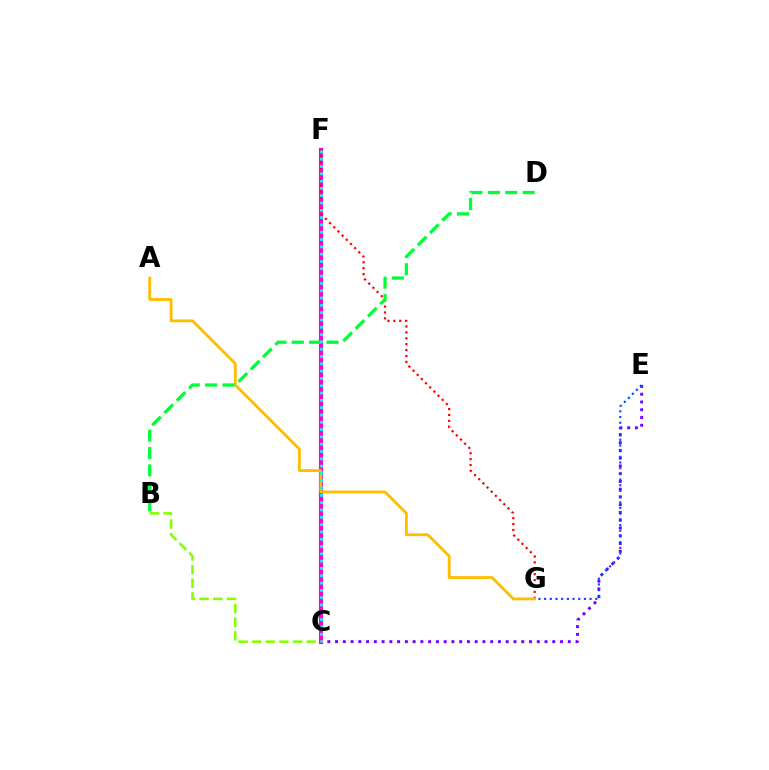{('C', 'E'): [{'color': '#7200ff', 'line_style': 'dotted', 'thickness': 2.11}], ('B', 'C'): [{'color': '#84ff00', 'line_style': 'dashed', 'thickness': 1.85}], ('E', 'G'): [{'color': '#004bff', 'line_style': 'dotted', 'thickness': 1.54}], ('C', 'F'): [{'color': '#ff00cf', 'line_style': 'solid', 'thickness': 2.99}, {'color': '#00fff6', 'line_style': 'dotted', 'thickness': 1.99}], ('F', 'G'): [{'color': '#ff0000', 'line_style': 'dotted', 'thickness': 1.6}], ('A', 'G'): [{'color': '#ffbd00', 'line_style': 'solid', 'thickness': 2.03}], ('B', 'D'): [{'color': '#00ff39', 'line_style': 'dashed', 'thickness': 2.36}]}